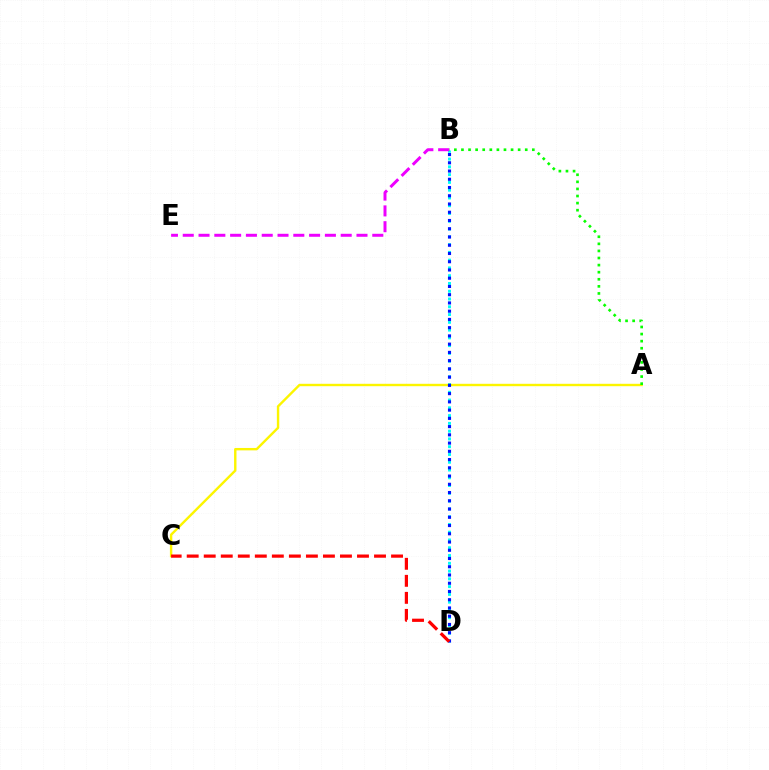{('B', 'D'): [{'color': '#00fff6', 'line_style': 'dotted', 'thickness': 2.11}, {'color': '#0010ff', 'line_style': 'dotted', 'thickness': 2.24}], ('A', 'C'): [{'color': '#fcf500', 'line_style': 'solid', 'thickness': 1.73}], ('C', 'D'): [{'color': '#ff0000', 'line_style': 'dashed', 'thickness': 2.31}], ('A', 'B'): [{'color': '#08ff00', 'line_style': 'dotted', 'thickness': 1.93}], ('B', 'E'): [{'color': '#ee00ff', 'line_style': 'dashed', 'thickness': 2.15}]}